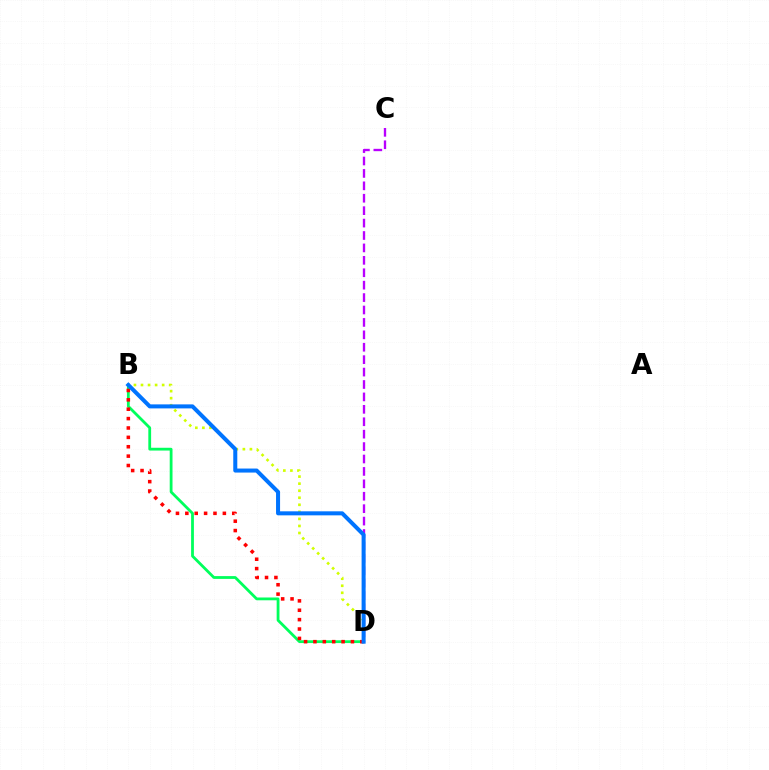{('B', 'D'): [{'color': '#00ff5c', 'line_style': 'solid', 'thickness': 2.01}, {'color': '#d1ff00', 'line_style': 'dotted', 'thickness': 1.92}, {'color': '#ff0000', 'line_style': 'dotted', 'thickness': 2.55}, {'color': '#0074ff', 'line_style': 'solid', 'thickness': 2.9}], ('C', 'D'): [{'color': '#b900ff', 'line_style': 'dashed', 'thickness': 1.69}]}